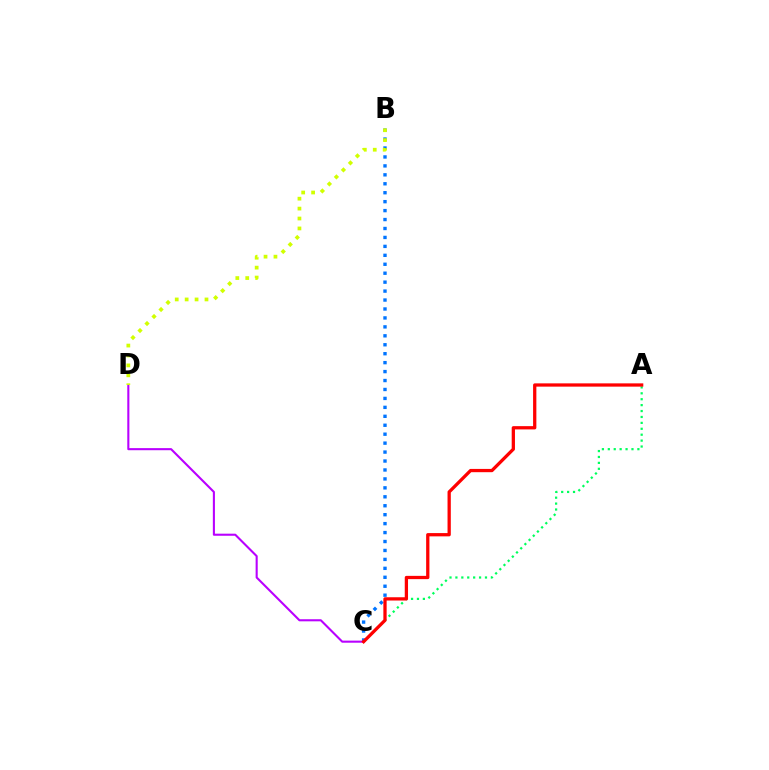{('A', 'C'): [{'color': '#00ff5c', 'line_style': 'dotted', 'thickness': 1.61}, {'color': '#ff0000', 'line_style': 'solid', 'thickness': 2.36}], ('B', 'C'): [{'color': '#0074ff', 'line_style': 'dotted', 'thickness': 2.43}], ('C', 'D'): [{'color': '#b900ff', 'line_style': 'solid', 'thickness': 1.51}], ('B', 'D'): [{'color': '#d1ff00', 'line_style': 'dotted', 'thickness': 2.7}]}